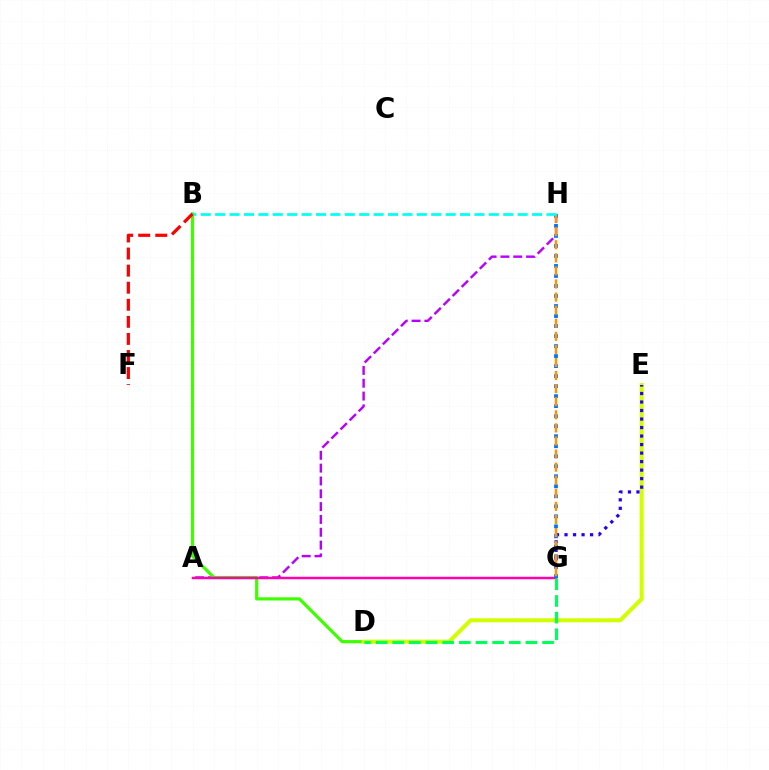{('A', 'H'): [{'color': '#b900ff', 'line_style': 'dashed', 'thickness': 1.74}], ('B', 'D'): [{'color': '#3dff00', 'line_style': 'solid', 'thickness': 2.29}], ('D', 'E'): [{'color': '#d1ff00', 'line_style': 'solid', 'thickness': 2.9}], ('A', 'G'): [{'color': '#ff00ac', 'line_style': 'solid', 'thickness': 1.79}], ('E', 'G'): [{'color': '#2500ff', 'line_style': 'dotted', 'thickness': 2.31}], ('G', 'H'): [{'color': '#0074ff', 'line_style': 'dotted', 'thickness': 2.72}, {'color': '#ff9400', 'line_style': 'dashed', 'thickness': 1.78}], ('B', 'F'): [{'color': '#ff0000', 'line_style': 'dashed', 'thickness': 2.32}], ('B', 'H'): [{'color': '#00fff6', 'line_style': 'dashed', 'thickness': 1.96}], ('D', 'G'): [{'color': '#00ff5c', 'line_style': 'dashed', 'thickness': 2.26}]}